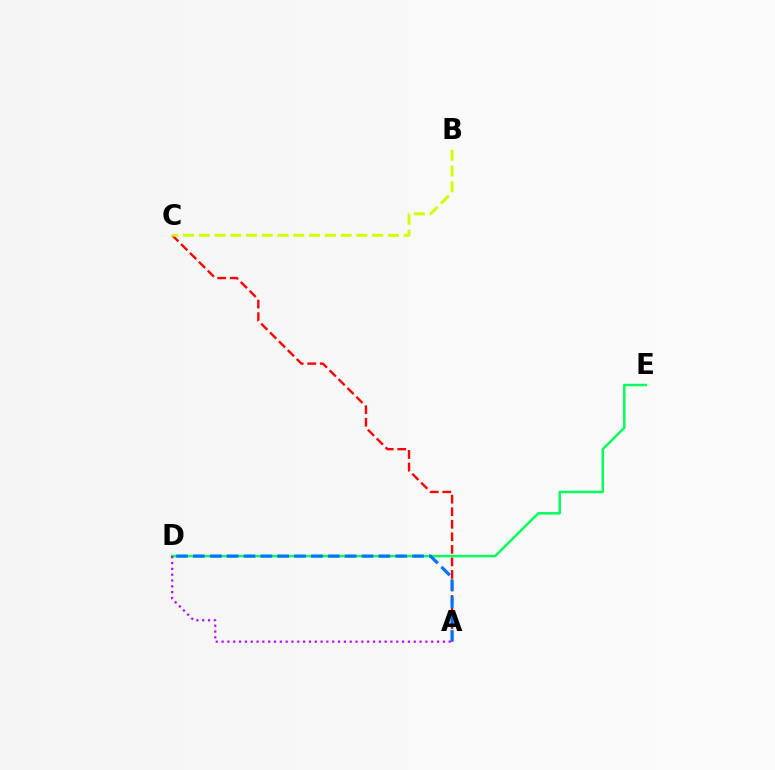{('A', 'C'): [{'color': '#ff0000', 'line_style': 'dashed', 'thickness': 1.7}], ('D', 'E'): [{'color': '#00ff5c', 'line_style': 'solid', 'thickness': 1.78}], ('B', 'C'): [{'color': '#d1ff00', 'line_style': 'dashed', 'thickness': 2.14}], ('A', 'D'): [{'color': '#0074ff', 'line_style': 'dashed', 'thickness': 2.29}, {'color': '#b900ff', 'line_style': 'dotted', 'thickness': 1.58}]}